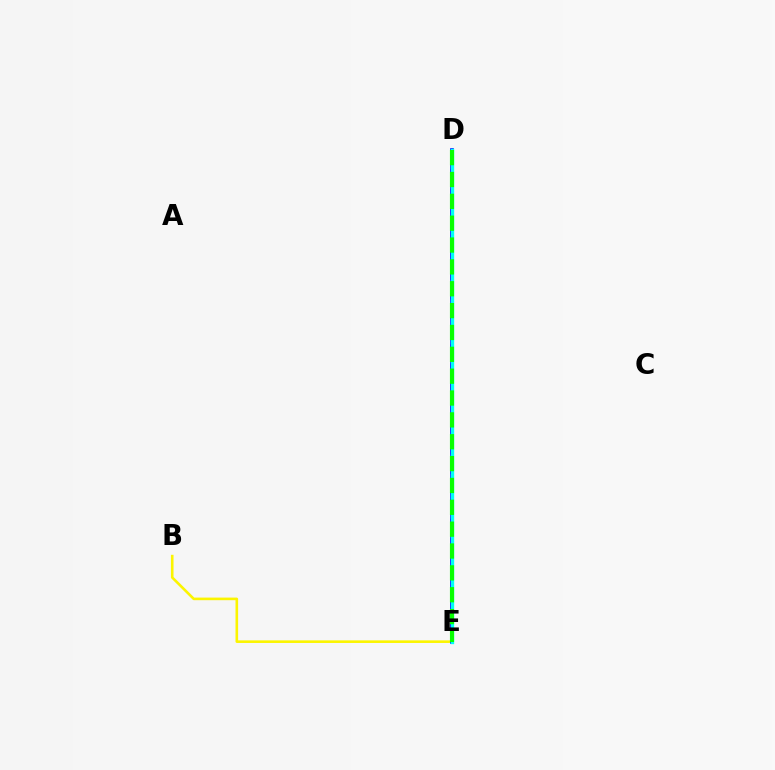{('B', 'E'): [{'color': '#fcf500', 'line_style': 'solid', 'thickness': 1.88}], ('D', 'E'): [{'color': '#ff0000', 'line_style': 'dashed', 'thickness': 2.14}, {'color': '#ee00ff', 'line_style': 'dashed', 'thickness': 2.64}, {'color': '#0010ff', 'line_style': 'solid', 'thickness': 2.62}, {'color': '#00fff6', 'line_style': 'solid', 'thickness': 2.4}, {'color': '#08ff00', 'line_style': 'dashed', 'thickness': 2.97}]}